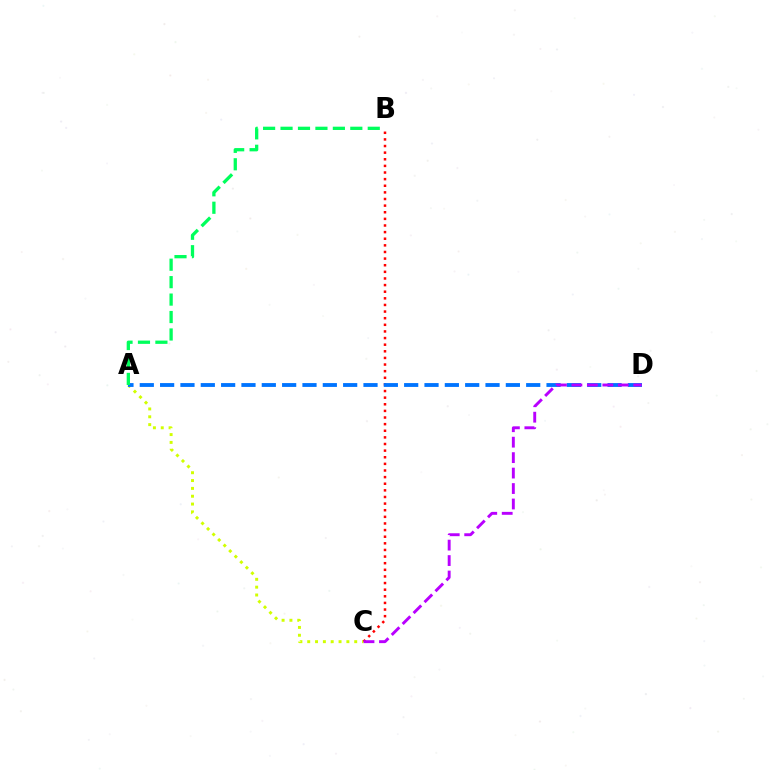{('A', 'C'): [{'color': '#d1ff00', 'line_style': 'dotted', 'thickness': 2.13}], ('B', 'C'): [{'color': '#ff0000', 'line_style': 'dotted', 'thickness': 1.8}], ('A', 'D'): [{'color': '#0074ff', 'line_style': 'dashed', 'thickness': 2.76}], ('C', 'D'): [{'color': '#b900ff', 'line_style': 'dashed', 'thickness': 2.1}], ('A', 'B'): [{'color': '#00ff5c', 'line_style': 'dashed', 'thickness': 2.37}]}